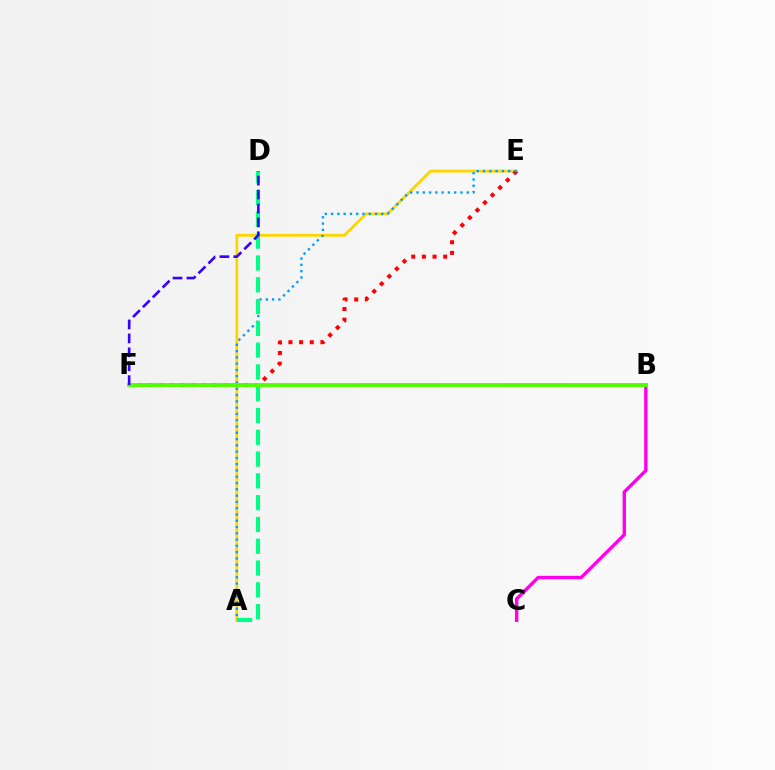{('A', 'E'): [{'color': '#ffd500', 'line_style': 'solid', 'thickness': 2.04}, {'color': '#009eff', 'line_style': 'dotted', 'thickness': 1.71}], ('E', 'F'): [{'color': '#ff0000', 'line_style': 'dotted', 'thickness': 2.9}], ('B', 'C'): [{'color': '#ff00ed', 'line_style': 'solid', 'thickness': 2.43}], ('A', 'D'): [{'color': '#00ff86', 'line_style': 'dashed', 'thickness': 2.96}], ('B', 'F'): [{'color': '#4fff00', 'line_style': 'solid', 'thickness': 2.78}], ('D', 'F'): [{'color': '#3700ff', 'line_style': 'dashed', 'thickness': 1.89}]}